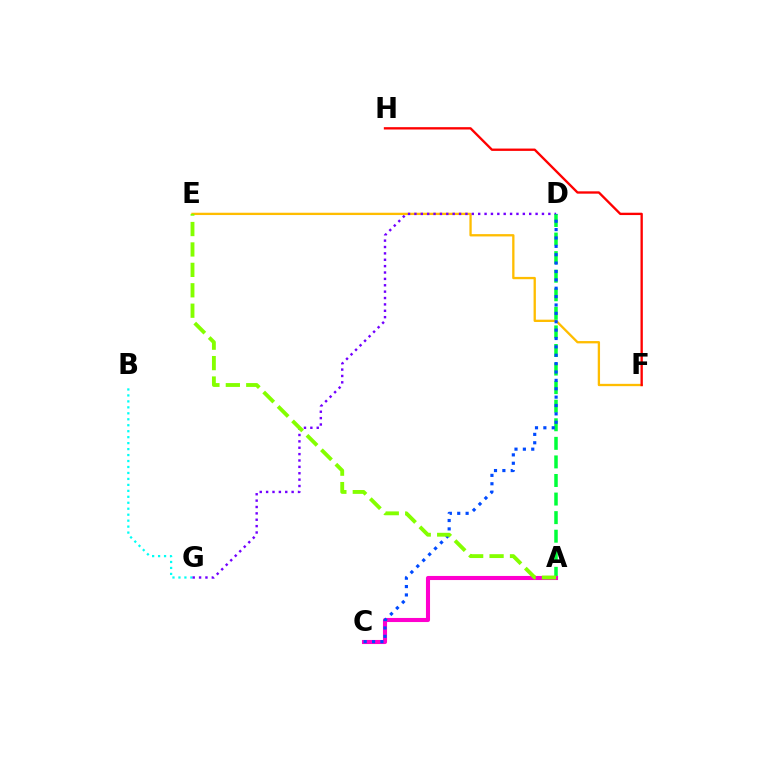{('E', 'F'): [{'color': '#ffbd00', 'line_style': 'solid', 'thickness': 1.67}], ('B', 'G'): [{'color': '#00fff6', 'line_style': 'dotted', 'thickness': 1.62}], ('F', 'H'): [{'color': '#ff0000', 'line_style': 'solid', 'thickness': 1.68}], ('D', 'G'): [{'color': '#7200ff', 'line_style': 'dotted', 'thickness': 1.73}], ('A', 'D'): [{'color': '#00ff39', 'line_style': 'dashed', 'thickness': 2.52}], ('A', 'C'): [{'color': '#ff00cf', 'line_style': 'solid', 'thickness': 2.94}], ('C', 'D'): [{'color': '#004bff', 'line_style': 'dotted', 'thickness': 2.28}], ('A', 'E'): [{'color': '#84ff00', 'line_style': 'dashed', 'thickness': 2.77}]}